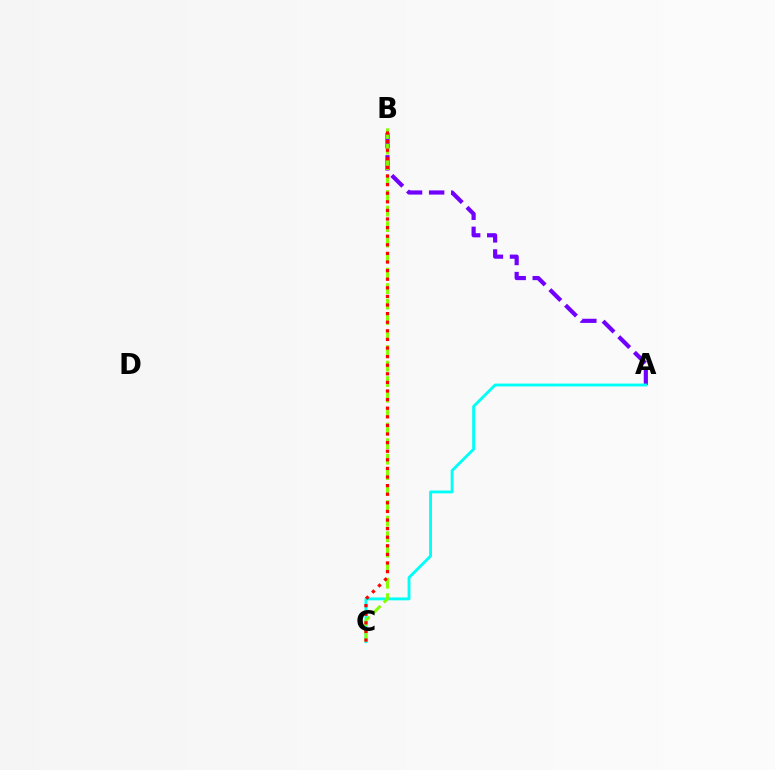{('A', 'B'): [{'color': '#7200ff', 'line_style': 'dashed', 'thickness': 3.0}], ('A', 'C'): [{'color': '#00fff6', 'line_style': 'solid', 'thickness': 2.06}], ('B', 'C'): [{'color': '#84ff00', 'line_style': 'dashed', 'thickness': 2.11}, {'color': '#ff0000', 'line_style': 'dotted', 'thickness': 2.34}]}